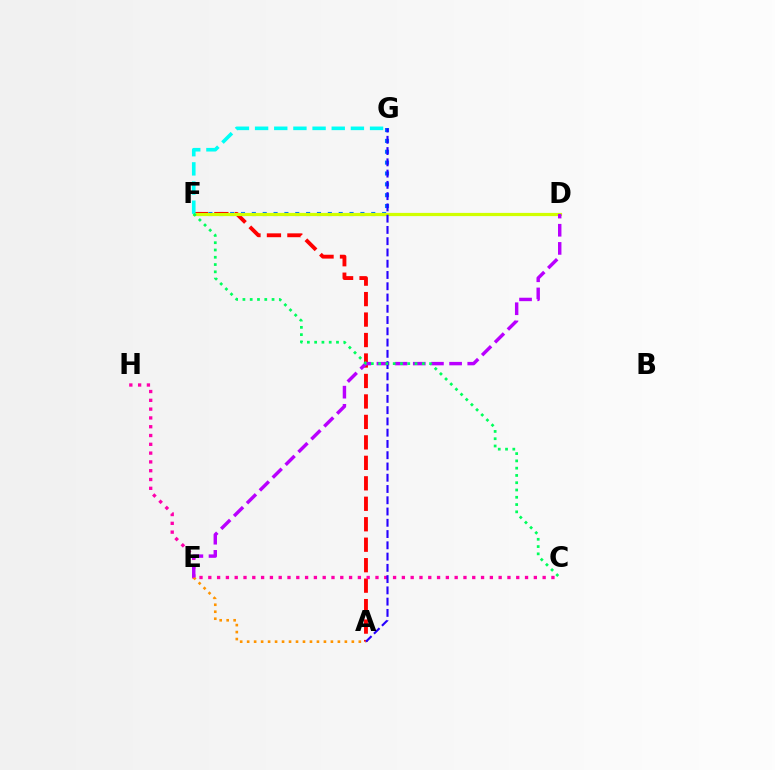{('F', 'G'): [{'color': '#0074ff', 'line_style': 'dotted', 'thickness': 2.95}, {'color': '#00fff6', 'line_style': 'dashed', 'thickness': 2.6}], ('A', 'F'): [{'color': '#ff0000', 'line_style': 'dashed', 'thickness': 2.78}], ('D', 'F'): [{'color': '#3dff00', 'line_style': 'dashed', 'thickness': 2.17}, {'color': '#d1ff00', 'line_style': 'solid', 'thickness': 2.29}], ('C', 'H'): [{'color': '#ff00ac', 'line_style': 'dotted', 'thickness': 2.39}], ('A', 'E'): [{'color': '#ff9400', 'line_style': 'dotted', 'thickness': 1.9}], ('D', 'E'): [{'color': '#b900ff', 'line_style': 'dashed', 'thickness': 2.47}], ('A', 'G'): [{'color': '#2500ff', 'line_style': 'dashed', 'thickness': 1.53}], ('C', 'F'): [{'color': '#00ff5c', 'line_style': 'dotted', 'thickness': 1.98}]}